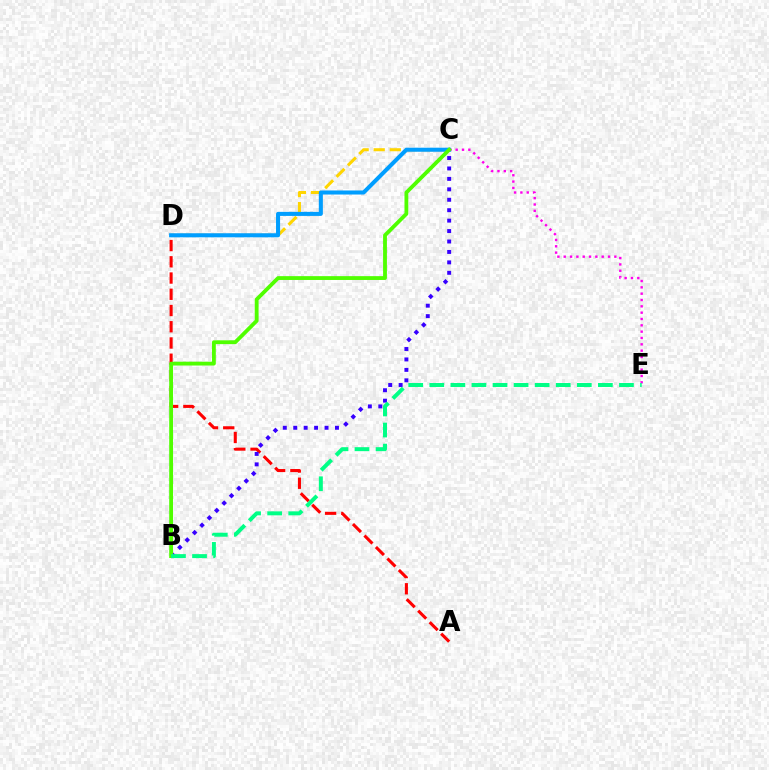{('A', 'D'): [{'color': '#ff0000', 'line_style': 'dashed', 'thickness': 2.21}], ('B', 'C'): [{'color': '#3700ff', 'line_style': 'dotted', 'thickness': 2.84}, {'color': '#4fff00', 'line_style': 'solid', 'thickness': 2.75}], ('C', 'D'): [{'color': '#ffd500', 'line_style': 'dashed', 'thickness': 2.19}, {'color': '#009eff', 'line_style': 'solid', 'thickness': 2.92}], ('C', 'E'): [{'color': '#ff00ed', 'line_style': 'dotted', 'thickness': 1.72}], ('B', 'E'): [{'color': '#00ff86', 'line_style': 'dashed', 'thickness': 2.86}]}